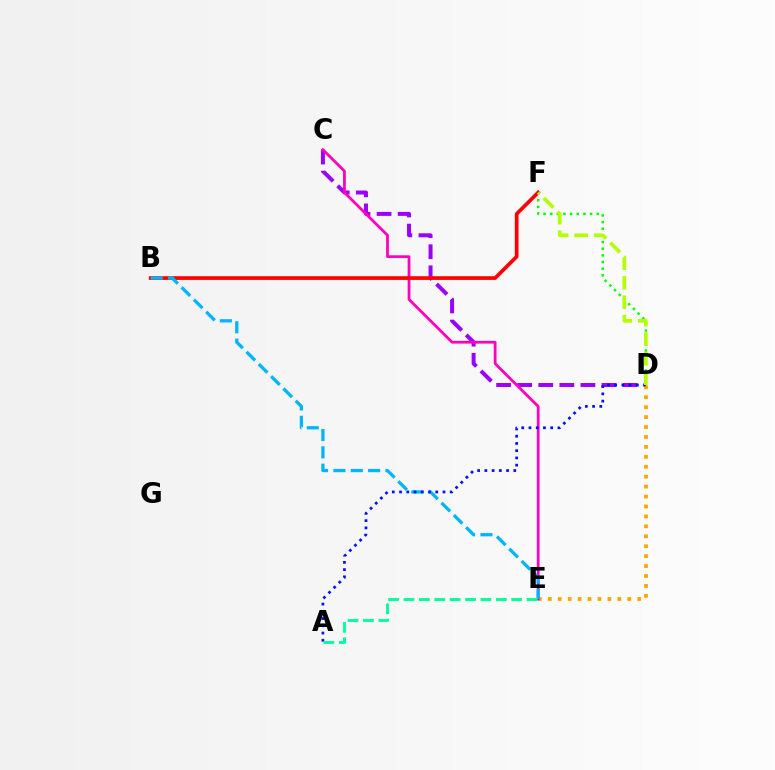{('C', 'D'): [{'color': '#9b00ff', 'line_style': 'dashed', 'thickness': 2.86}], ('D', 'F'): [{'color': '#08ff00', 'line_style': 'dotted', 'thickness': 1.81}, {'color': '#b3ff00', 'line_style': 'dashed', 'thickness': 2.65}], ('D', 'E'): [{'color': '#ffa500', 'line_style': 'dotted', 'thickness': 2.7}], ('C', 'E'): [{'color': '#ff00bd', 'line_style': 'solid', 'thickness': 1.99}], ('B', 'F'): [{'color': '#ff0000', 'line_style': 'solid', 'thickness': 2.66}], ('B', 'E'): [{'color': '#00b5ff', 'line_style': 'dashed', 'thickness': 2.36}], ('A', 'D'): [{'color': '#0010ff', 'line_style': 'dotted', 'thickness': 1.97}], ('A', 'E'): [{'color': '#00ff9d', 'line_style': 'dashed', 'thickness': 2.09}]}